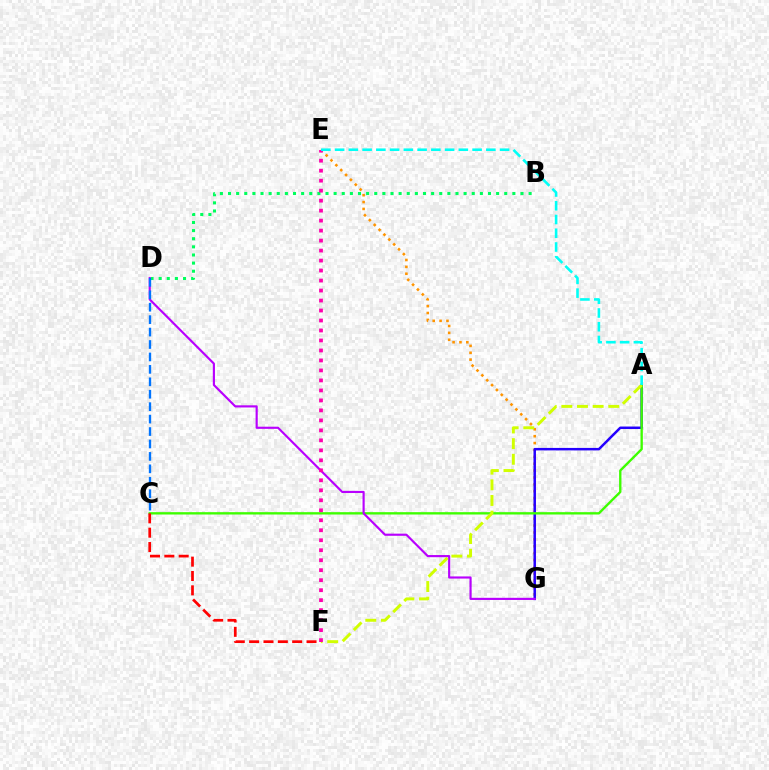{('B', 'D'): [{'color': '#00ff5c', 'line_style': 'dotted', 'thickness': 2.21}], ('E', 'G'): [{'color': '#ff9400', 'line_style': 'dotted', 'thickness': 1.87}], ('A', 'G'): [{'color': '#2500ff', 'line_style': 'solid', 'thickness': 1.79}], ('A', 'C'): [{'color': '#3dff00', 'line_style': 'solid', 'thickness': 1.69}], ('D', 'G'): [{'color': '#b900ff', 'line_style': 'solid', 'thickness': 1.55}], ('C', 'D'): [{'color': '#0074ff', 'line_style': 'dashed', 'thickness': 1.69}], ('A', 'F'): [{'color': '#d1ff00', 'line_style': 'dashed', 'thickness': 2.13}], ('C', 'F'): [{'color': '#ff0000', 'line_style': 'dashed', 'thickness': 1.95}], ('E', 'F'): [{'color': '#ff00ac', 'line_style': 'dotted', 'thickness': 2.71}], ('A', 'E'): [{'color': '#00fff6', 'line_style': 'dashed', 'thickness': 1.87}]}